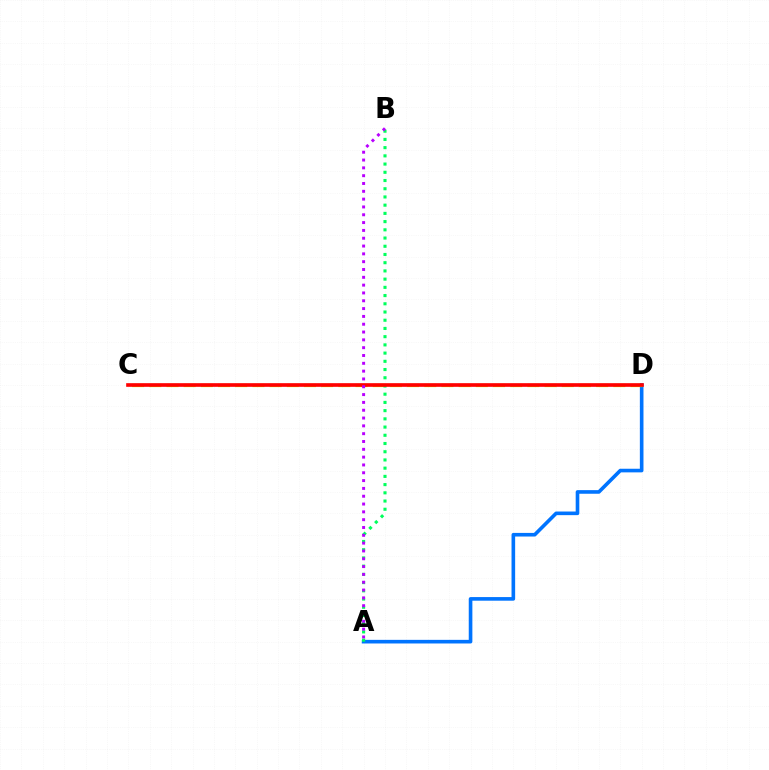{('A', 'D'): [{'color': '#0074ff', 'line_style': 'solid', 'thickness': 2.61}], ('C', 'D'): [{'color': '#d1ff00', 'line_style': 'dashed', 'thickness': 2.33}, {'color': '#ff0000', 'line_style': 'solid', 'thickness': 2.63}], ('A', 'B'): [{'color': '#00ff5c', 'line_style': 'dotted', 'thickness': 2.23}, {'color': '#b900ff', 'line_style': 'dotted', 'thickness': 2.12}]}